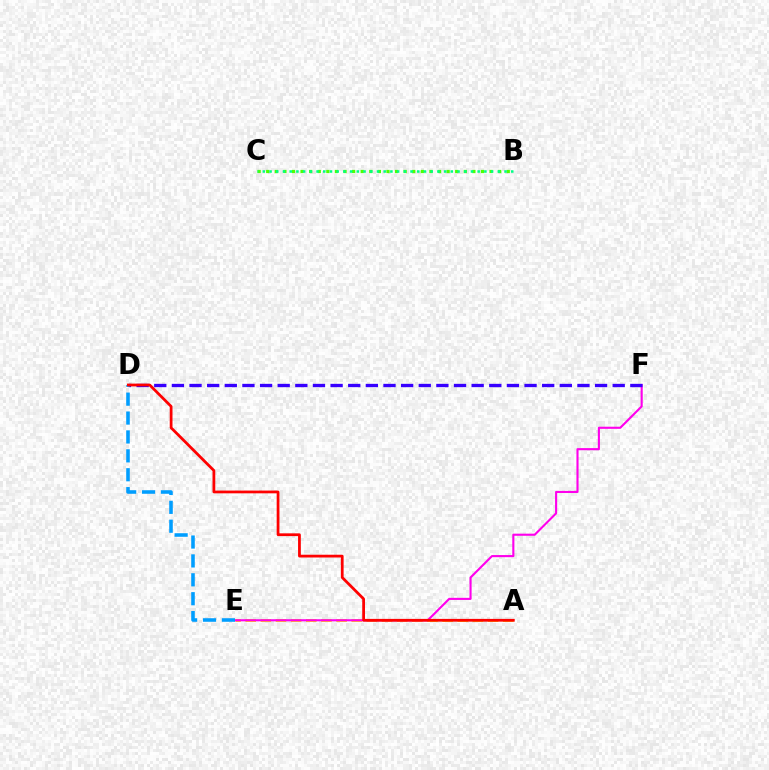{('A', 'E'): [{'color': '#ffd500', 'line_style': 'dashed', 'thickness': 2.06}], ('B', 'C'): [{'color': '#4fff00', 'line_style': 'dotted', 'thickness': 2.33}, {'color': '#00ff86', 'line_style': 'dotted', 'thickness': 1.82}], ('E', 'F'): [{'color': '#ff00ed', 'line_style': 'solid', 'thickness': 1.52}], ('D', 'F'): [{'color': '#3700ff', 'line_style': 'dashed', 'thickness': 2.4}], ('D', 'E'): [{'color': '#009eff', 'line_style': 'dashed', 'thickness': 2.57}], ('A', 'D'): [{'color': '#ff0000', 'line_style': 'solid', 'thickness': 1.99}]}